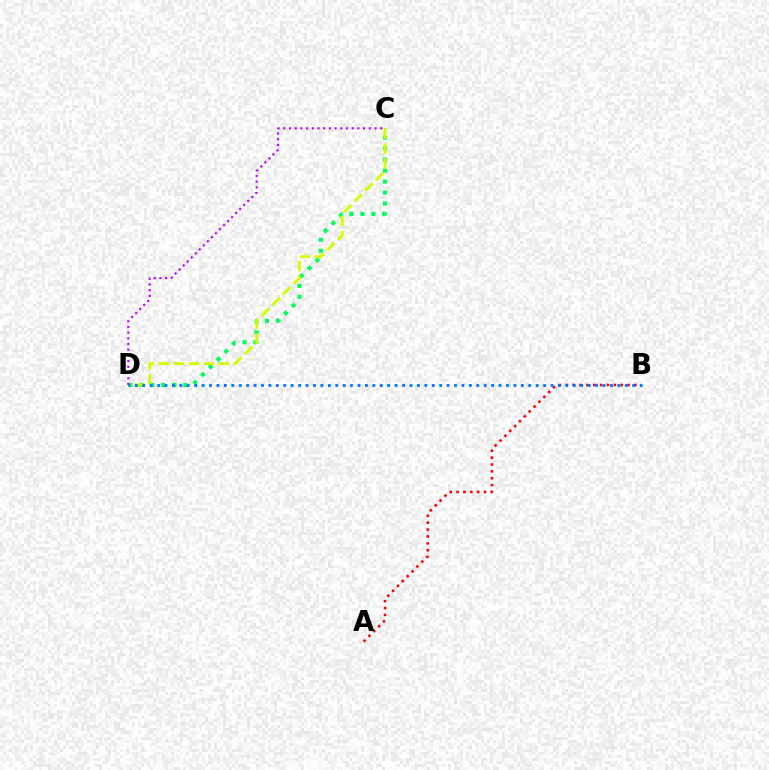{('C', 'D'): [{'color': '#00ff5c', 'line_style': 'dotted', 'thickness': 2.98}, {'color': '#d1ff00', 'line_style': 'dashed', 'thickness': 2.04}, {'color': '#b900ff', 'line_style': 'dotted', 'thickness': 1.55}], ('A', 'B'): [{'color': '#ff0000', 'line_style': 'dotted', 'thickness': 1.87}], ('B', 'D'): [{'color': '#0074ff', 'line_style': 'dotted', 'thickness': 2.02}]}